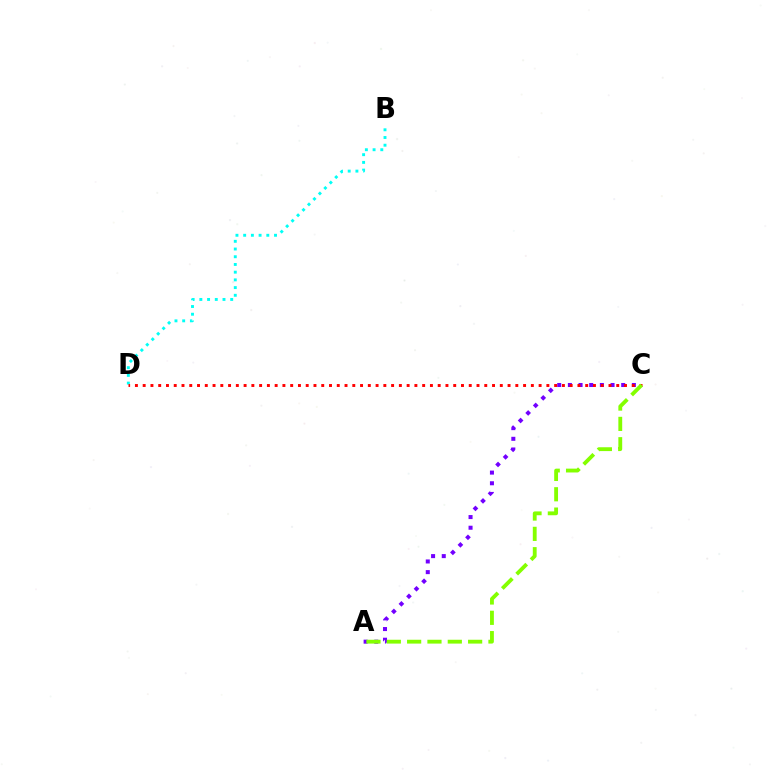{('B', 'D'): [{'color': '#00fff6', 'line_style': 'dotted', 'thickness': 2.1}], ('A', 'C'): [{'color': '#7200ff', 'line_style': 'dotted', 'thickness': 2.9}, {'color': '#84ff00', 'line_style': 'dashed', 'thickness': 2.76}], ('C', 'D'): [{'color': '#ff0000', 'line_style': 'dotted', 'thickness': 2.11}]}